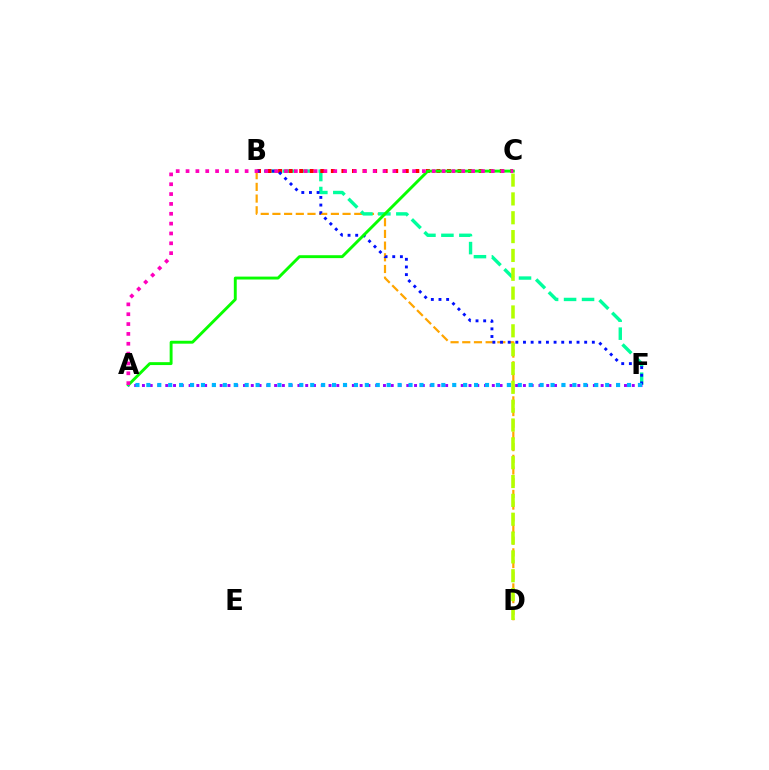{('B', 'D'): [{'color': '#ffa500', 'line_style': 'dashed', 'thickness': 1.59}], ('B', 'F'): [{'color': '#00ff9d', 'line_style': 'dashed', 'thickness': 2.44}, {'color': '#0010ff', 'line_style': 'dotted', 'thickness': 2.08}], ('C', 'D'): [{'color': '#b3ff00', 'line_style': 'dashed', 'thickness': 2.56}], ('B', 'C'): [{'color': '#ff0000', 'line_style': 'dotted', 'thickness': 2.87}], ('A', 'F'): [{'color': '#9b00ff', 'line_style': 'dotted', 'thickness': 2.11}, {'color': '#00b5ff', 'line_style': 'dotted', 'thickness': 2.97}], ('A', 'C'): [{'color': '#08ff00', 'line_style': 'solid', 'thickness': 2.09}, {'color': '#ff00bd', 'line_style': 'dotted', 'thickness': 2.68}]}